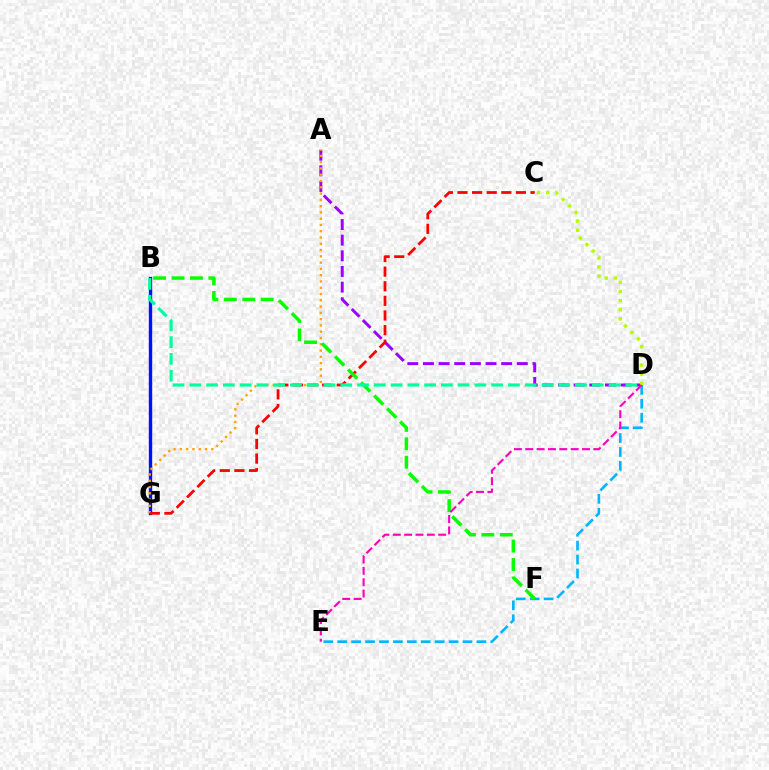{('A', 'D'): [{'color': '#9b00ff', 'line_style': 'dashed', 'thickness': 2.13}], ('B', 'G'): [{'color': '#0010ff', 'line_style': 'solid', 'thickness': 2.43}], ('A', 'G'): [{'color': '#ffa500', 'line_style': 'dotted', 'thickness': 1.71}], ('D', 'E'): [{'color': '#00b5ff', 'line_style': 'dashed', 'thickness': 1.89}, {'color': '#ff00bd', 'line_style': 'dashed', 'thickness': 1.54}], ('C', 'G'): [{'color': '#ff0000', 'line_style': 'dashed', 'thickness': 1.99}], ('C', 'D'): [{'color': '#b3ff00', 'line_style': 'dotted', 'thickness': 2.49}], ('B', 'F'): [{'color': '#08ff00', 'line_style': 'dashed', 'thickness': 2.5}], ('B', 'D'): [{'color': '#00ff9d', 'line_style': 'dashed', 'thickness': 2.28}]}